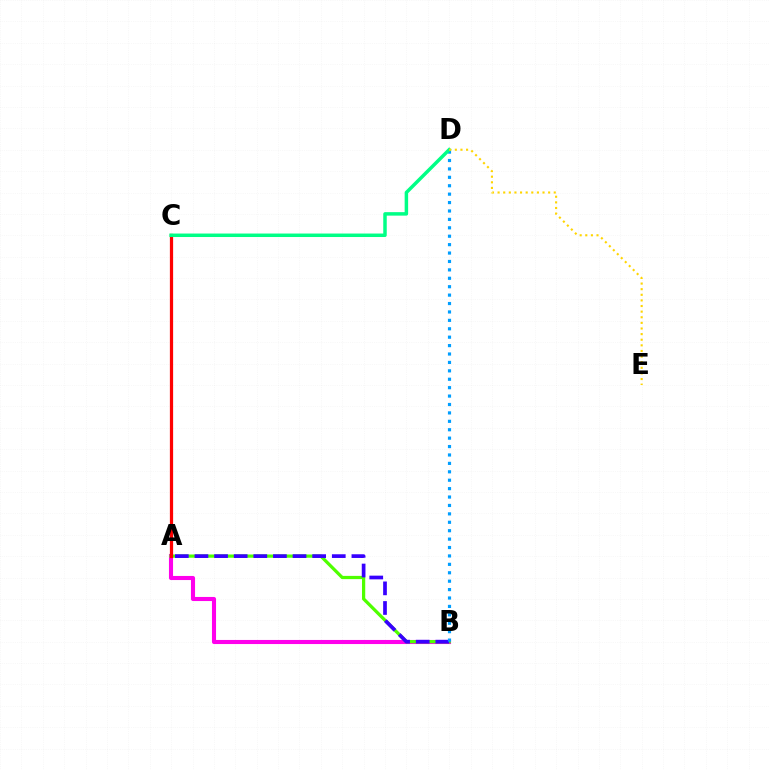{('A', 'B'): [{'color': '#ff00ed', 'line_style': 'solid', 'thickness': 2.95}, {'color': '#4fff00', 'line_style': 'solid', 'thickness': 2.33}, {'color': '#3700ff', 'line_style': 'dashed', 'thickness': 2.67}], ('A', 'C'): [{'color': '#ff0000', 'line_style': 'solid', 'thickness': 2.33}], ('B', 'D'): [{'color': '#009eff', 'line_style': 'dotted', 'thickness': 2.29}], ('C', 'D'): [{'color': '#00ff86', 'line_style': 'solid', 'thickness': 2.51}], ('D', 'E'): [{'color': '#ffd500', 'line_style': 'dotted', 'thickness': 1.53}]}